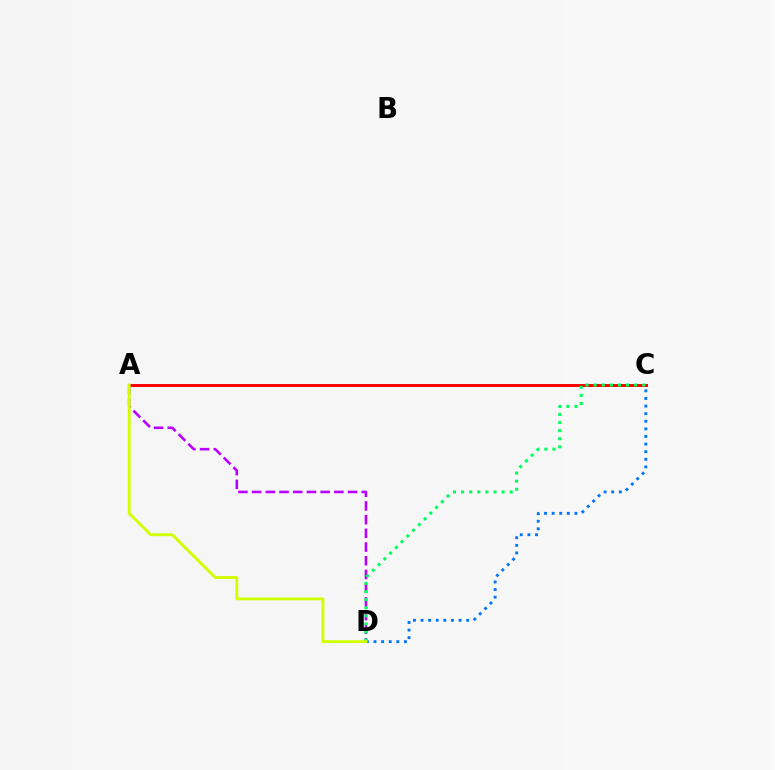{('A', 'C'): [{'color': '#ff0000', 'line_style': 'solid', 'thickness': 2.13}], ('C', 'D'): [{'color': '#0074ff', 'line_style': 'dotted', 'thickness': 2.07}, {'color': '#00ff5c', 'line_style': 'dotted', 'thickness': 2.2}], ('A', 'D'): [{'color': '#b900ff', 'line_style': 'dashed', 'thickness': 1.86}, {'color': '#d1ff00', 'line_style': 'solid', 'thickness': 2.08}]}